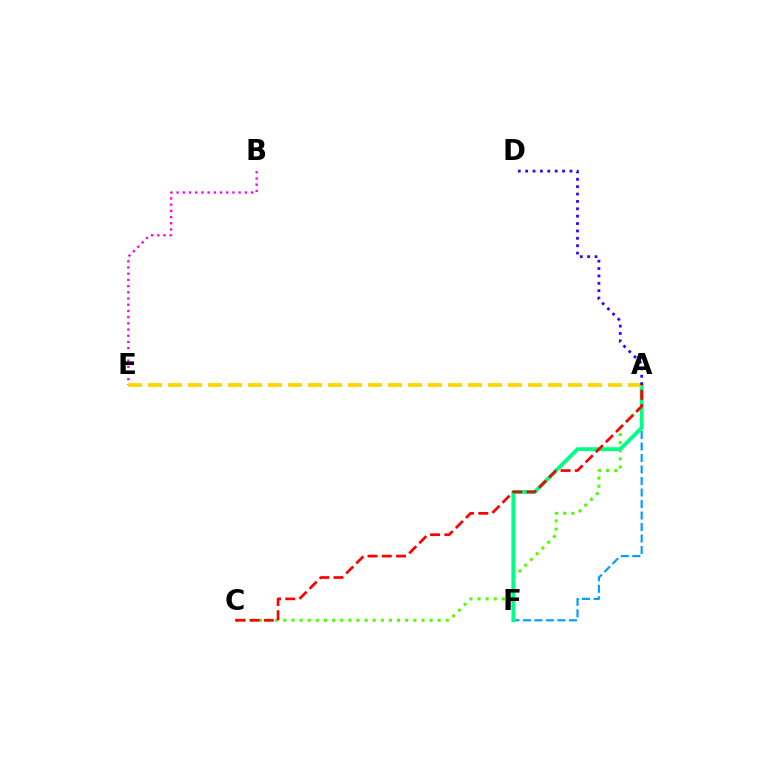{('A', 'F'): [{'color': '#009eff', 'line_style': 'dashed', 'thickness': 1.56}, {'color': '#00ff86', 'line_style': 'solid', 'thickness': 2.8}], ('A', 'C'): [{'color': '#4fff00', 'line_style': 'dotted', 'thickness': 2.21}, {'color': '#ff0000', 'line_style': 'dashed', 'thickness': 1.94}], ('B', 'E'): [{'color': '#ff00ed', 'line_style': 'dotted', 'thickness': 1.69}], ('A', 'E'): [{'color': '#ffd500', 'line_style': 'dashed', 'thickness': 2.72}], ('A', 'D'): [{'color': '#3700ff', 'line_style': 'dotted', 'thickness': 2.0}]}